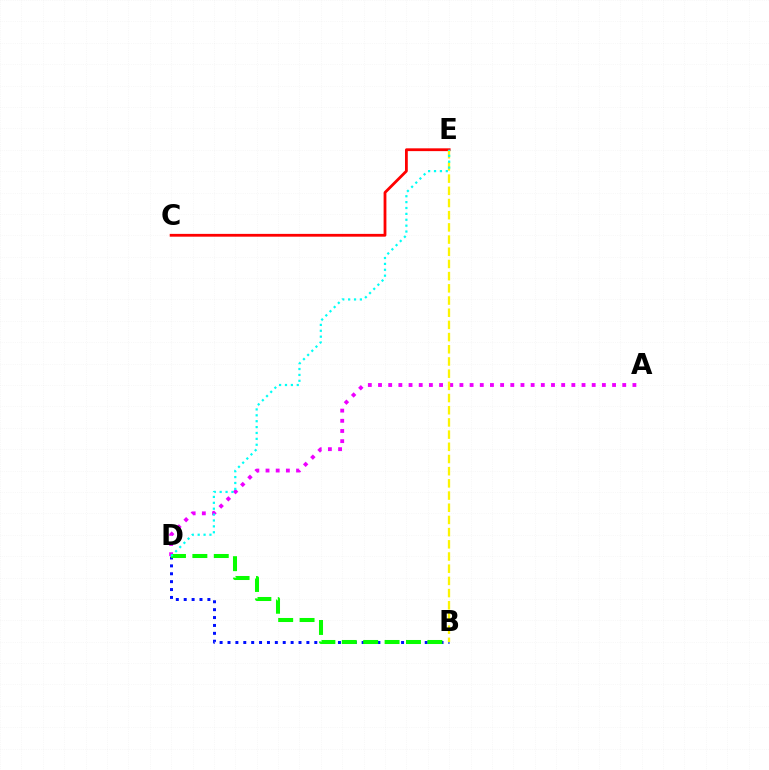{('B', 'D'): [{'color': '#0010ff', 'line_style': 'dotted', 'thickness': 2.14}, {'color': '#08ff00', 'line_style': 'dashed', 'thickness': 2.91}], ('A', 'D'): [{'color': '#ee00ff', 'line_style': 'dotted', 'thickness': 2.76}], ('C', 'E'): [{'color': '#ff0000', 'line_style': 'solid', 'thickness': 2.01}], ('B', 'E'): [{'color': '#fcf500', 'line_style': 'dashed', 'thickness': 1.66}], ('D', 'E'): [{'color': '#00fff6', 'line_style': 'dotted', 'thickness': 1.6}]}